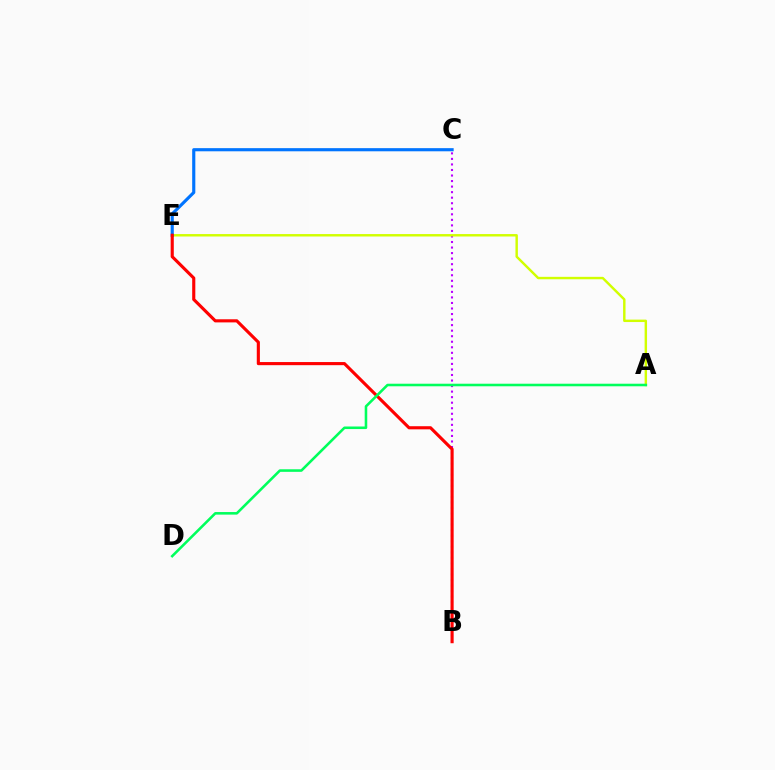{('B', 'C'): [{'color': '#b900ff', 'line_style': 'dotted', 'thickness': 1.51}], ('A', 'E'): [{'color': '#d1ff00', 'line_style': 'solid', 'thickness': 1.75}], ('C', 'E'): [{'color': '#0074ff', 'line_style': 'solid', 'thickness': 2.26}], ('B', 'E'): [{'color': '#ff0000', 'line_style': 'solid', 'thickness': 2.25}], ('A', 'D'): [{'color': '#00ff5c', 'line_style': 'solid', 'thickness': 1.85}]}